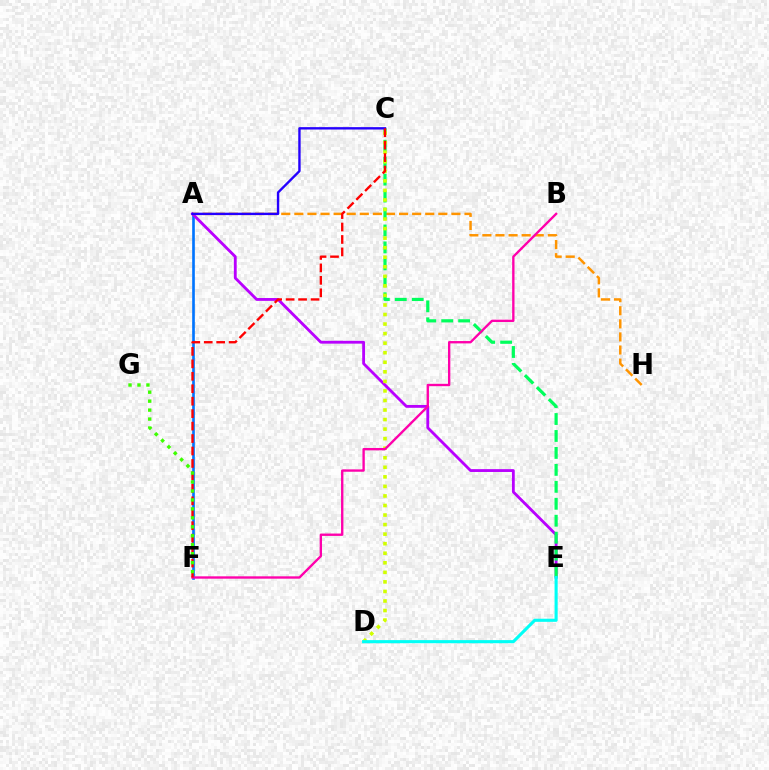{('A', 'F'): [{'color': '#0074ff', 'line_style': 'solid', 'thickness': 1.91}], ('A', 'E'): [{'color': '#b900ff', 'line_style': 'solid', 'thickness': 2.04}], ('A', 'H'): [{'color': '#ff9400', 'line_style': 'dashed', 'thickness': 1.78}], ('C', 'E'): [{'color': '#00ff5c', 'line_style': 'dashed', 'thickness': 2.3}], ('C', 'D'): [{'color': '#d1ff00', 'line_style': 'dotted', 'thickness': 2.59}], ('B', 'F'): [{'color': '#ff00ac', 'line_style': 'solid', 'thickness': 1.7}], ('A', 'C'): [{'color': '#2500ff', 'line_style': 'solid', 'thickness': 1.72}], ('C', 'F'): [{'color': '#ff0000', 'line_style': 'dashed', 'thickness': 1.69}], ('D', 'E'): [{'color': '#00fff6', 'line_style': 'solid', 'thickness': 2.23}], ('F', 'G'): [{'color': '#3dff00', 'line_style': 'dotted', 'thickness': 2.43}]}